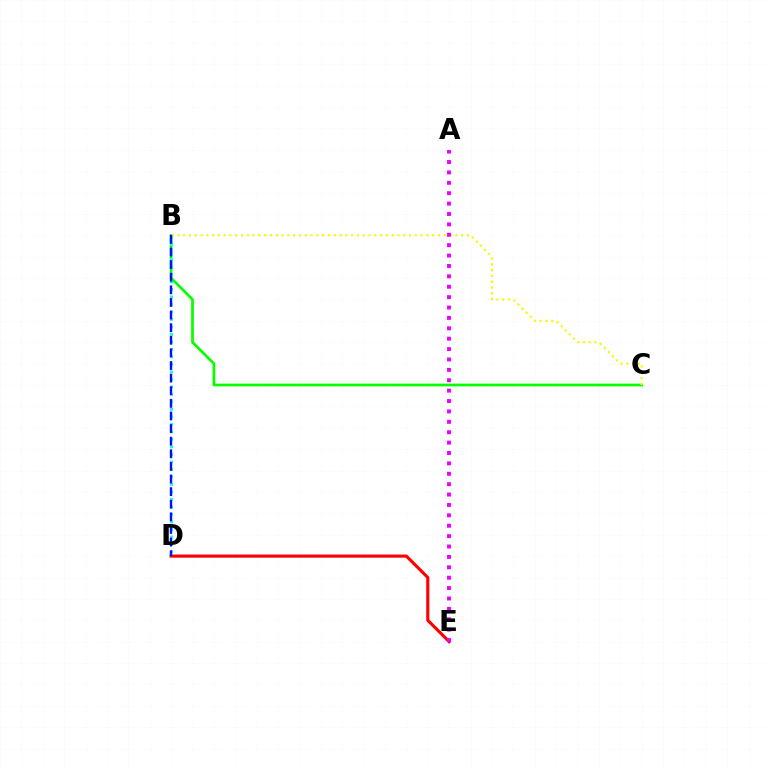{('D', 'E'): [{'color': '#ff0000', 'line_style': 'solid', 'thickness': 2.24}], ('B', 'C'): [{'color': '#08ff00', 'line_style': 'solid', 'thickness': 1.96}, {'color': '#fcf500', 'line_style': 'dotted', 'thickness': 1.57}], ('B', 'D'): [{'color': '#00fff6', 'line_style': 'dotted', 'thickness': 2.04}, {'color': '#0010ff', 'line_style': 'dashed', 'thickness': 1.71}], ('A', 'E'): [{'color': '#ee00ff', 'line_style': 'dotted', 'thickness': 2.82}]}